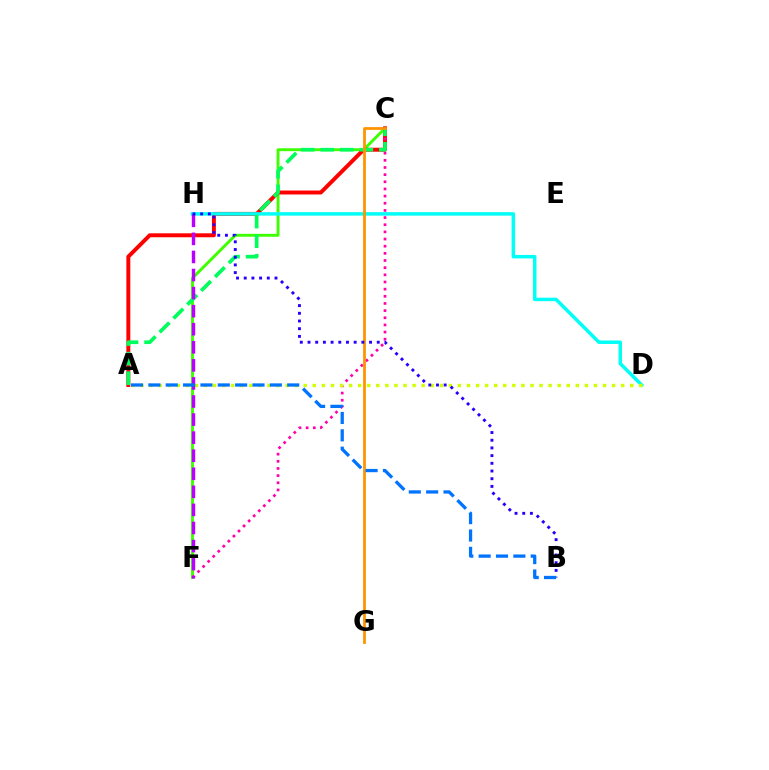{('C', 'F'): [{'color': '#3dff00', 'line_style': 'solid', 'thickness': 2.08}, {'color': '#ff00ac', 'line_style': 'dotted', 'thickness': 1.94}], ('A', 'C'): [{'color': '#ff0000', 'line_style': 'solid', 'thickness': 2.84}, {'color': '#00ff5c', 'line_style': 'dashed', 'thickness': 2.66}], ('D', 'H'): [{'color': '#00fff6', 'line_style': 'solid', 'thickness': 2.51}], ('A', 'D'): [{'color': '#d1ff00', 'line_style': 'dotted', 'thickness': 2.46}], ('F', 'H'): [{'color': '#b900ff', 'line_style': 'dashed', 'thickness': 2.45}], ('C', 'G'): [{'color': '#ff9400', 'line_style': 'solid', 'thickness': 1.99}], ('B', 'H'): [{'color': '#2500ff', 'line_style': 'dotted', 'thickness': 2.09}], ('A', 'B'): [{'color': '#0074ff', 'line_style': 'dashed', 'thickness': 2.36}]}